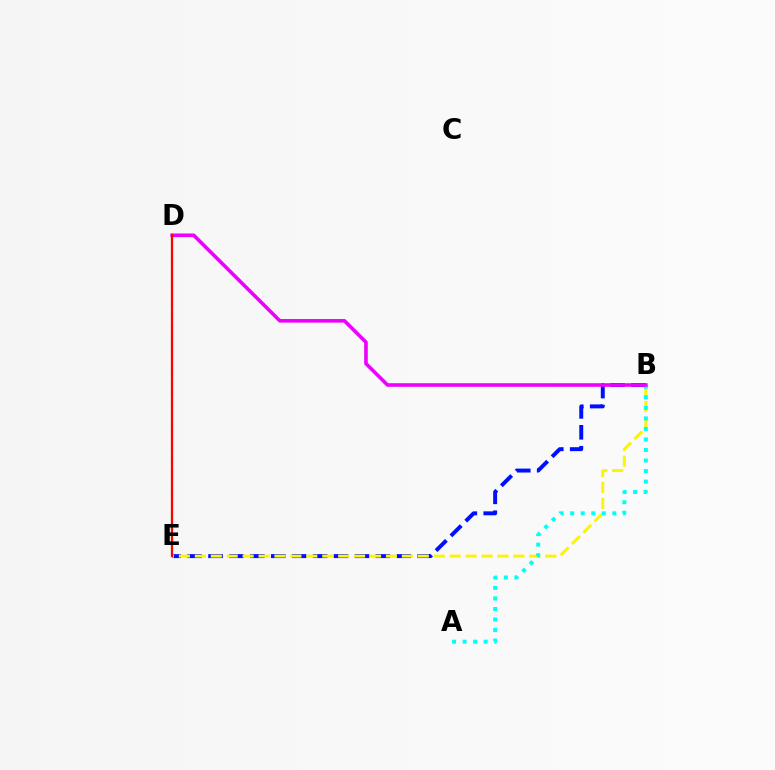{('B', 'E'): [{'color': '#0010ff', 'line_style': 'dashed', 'thickness': 2.84}, {'color': '#fcf500', 'line_style': 'dashed', 'thickness': 2.16}], ('A', 'B'): [{'color': '#00fff6', 'line_style': 'dotted', 'thickness': 2.86}], ('D', 'E'): [{'color': '#08ff00', 'line_style': 'dashed', 'thickness': 1.5}, {'color': '#ff0000', 'line_style': 'solid', 'thickness': 1.61}], ('B', 'D'): [{'color': '#ee00ff', 'line_style': 'solid', 'thickness': 2.59}]}